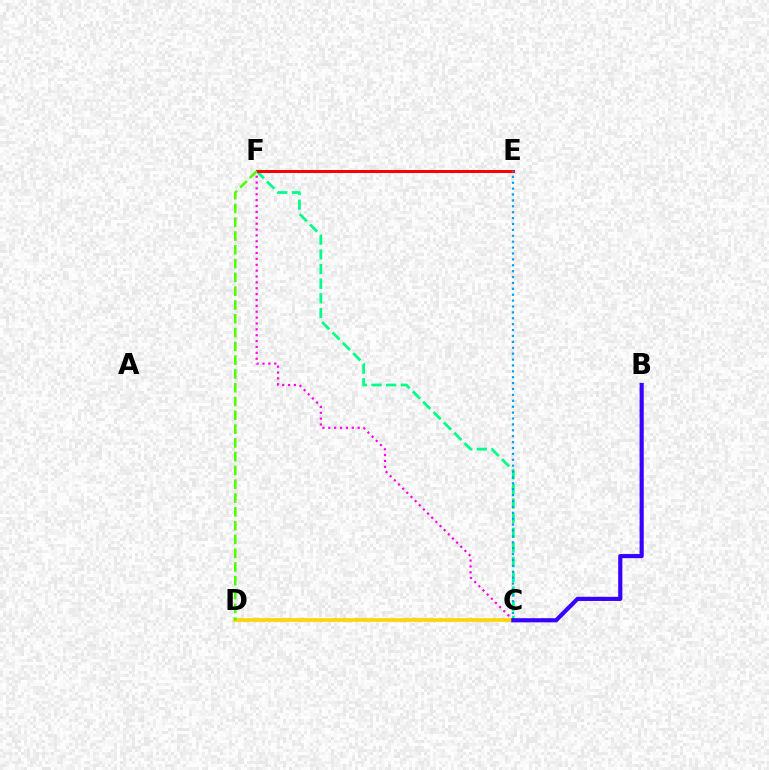{('C', 'F'): [{'color': '#00ff86', 'line_style': 'dashed', 'thickness': 1.99}, {'color': '#ff00ed', 'line_style': 'dotted', 'thickness': 1.6}], ('E', 'F'): [{'color': '#ff0000', 'line_style': 'solid', 'thickness': 2.15}], ('C', 'D'): [{'color': '#ffd500', 'line_style': 'solid', 'thickness': 2.63}], ('C', 'E'): [{'color': '#009eff', 'line_style': 'dotted', 'thickness': 1.6}], ('B', 'C'): [{'color': '#3700ff', 'line_style': 'solid', 'thickness': 2.99}], ('D', 'F'): [{'color': '#4fff00', 'line_style': 'dashed', 'thickness': 1.87}]}